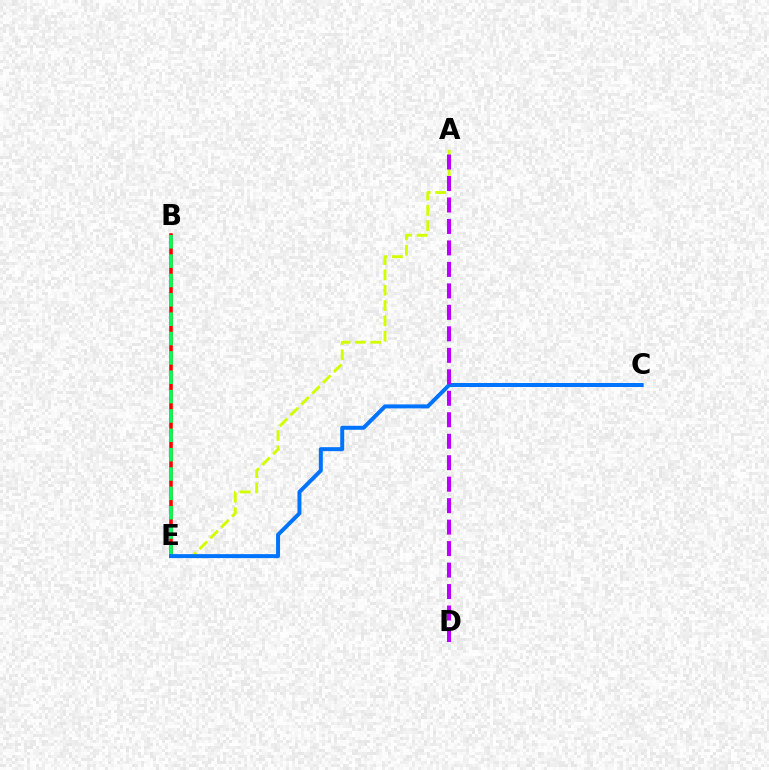{('A', 'E'): [{'color': '#d1ff00', 'line_style': 'dashed', 'thickness': 2.08}], ('B', 'E'): [{'color': '#ff0000', 'line_style': 'solid', 'thickness': 2.58}, {'color': '#00ff5c', 'line_style': 'dashed', 'thickness': 2.63}], ('C', 'E'): [{'color': '#0074ff', 'line_style': 'solid', 'thickness': 2.86}], ('A', 'D'): [{'color': '#b900ff', 'line_style': 'dashed', 'thickness': 2.92}]}